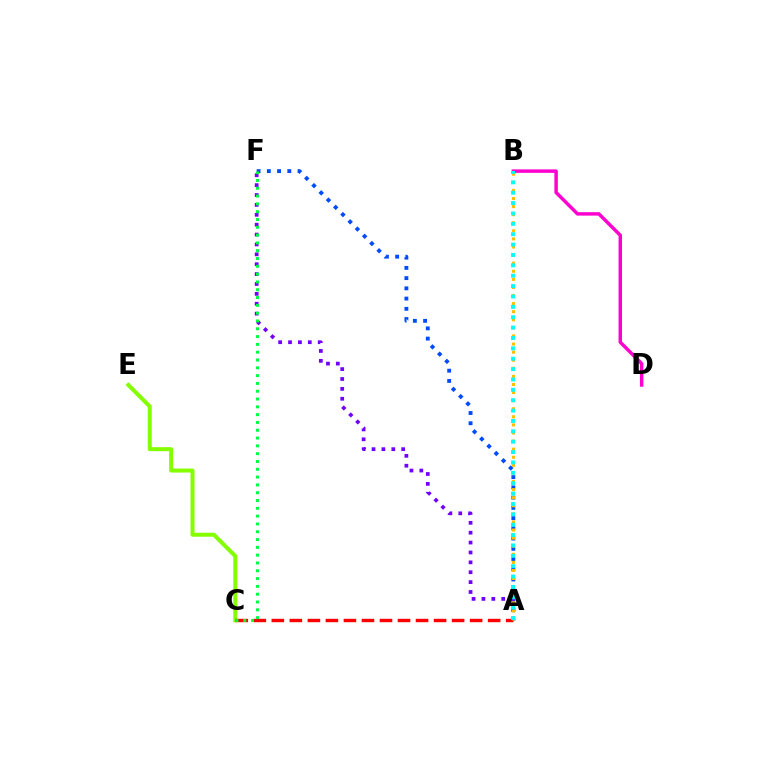{('A', 'F'): [{'color': '#004bff', 'line_style': 'dotted', 'thickness': 2.78}, {'color': '#7200ff', 'line_style': 'dotted', 'thickness': 2.69}], ('C', 'E'): [{'color': '#84ff00', 'line_style': 'solid', 'thickness': 2.88}], ('A', 'C'): [{'color': '#ff0000', 'line_style': 'dashed', 'thickness': 2.45}], ('A', 'B'): [{'color': '#ffbd00', 'line_style': 'dotted', 'thickness': 2.2}, {'color': '#00fff6', 'line_style': 'dotted', 'thickness': 2.82}], ('B', 'D'): [{'color': '#ff00cf', 'line_style': 'solid', 'thickness': 2.49}], ('C', 'F'): [{'color': '#00ff39', 'line_style': 'dotted', 'thickness': 2.12}]}